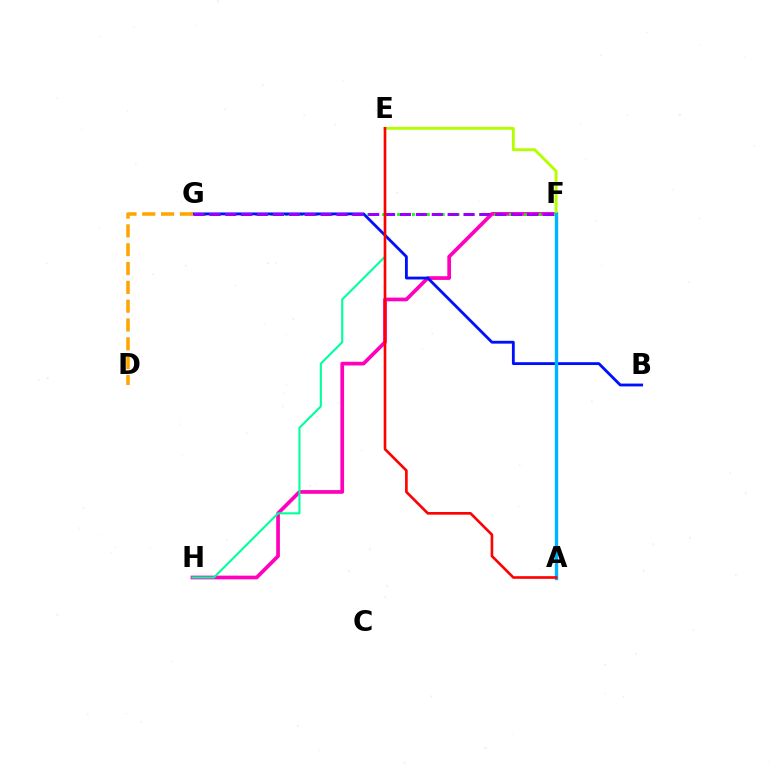{('F', 'H'): [{'color': '#ff00bd', 'line_style': 'solid', 'thickness': 2.67}], ('F', 'G'): [{'color': '#08ff00', 'line_style': 'dotted', 'thickness': 2.03}, {'color': '#9b00ff', 'line_style': 'dashed', 'thickness': 2.16}], ('E', 'F'): [{'color': '#b3ff00', 'line_style': 'solid', 'thickness': 2.08}], ('B', 'G'): [{'color': '#0010ff', 'line_style': 'solid', 'thickness': 2.04}], ('E', 'H'): [{'color': '#00ff9d', 'line_style': 'solid', 'thickness': 1.5}], ('A', 'F'): [{'color': '#00b5ff', 'line_style': 'solid', 'thickness': 2.44}], ('D', 'G'): [{'color': '#ffa500', 'line_style': 'dashed', 'thickness': 2.56}], ('A', 'E'): [{'color': '#ff0000', 'line_style': 'solid', 'thickness': 1.9}]}